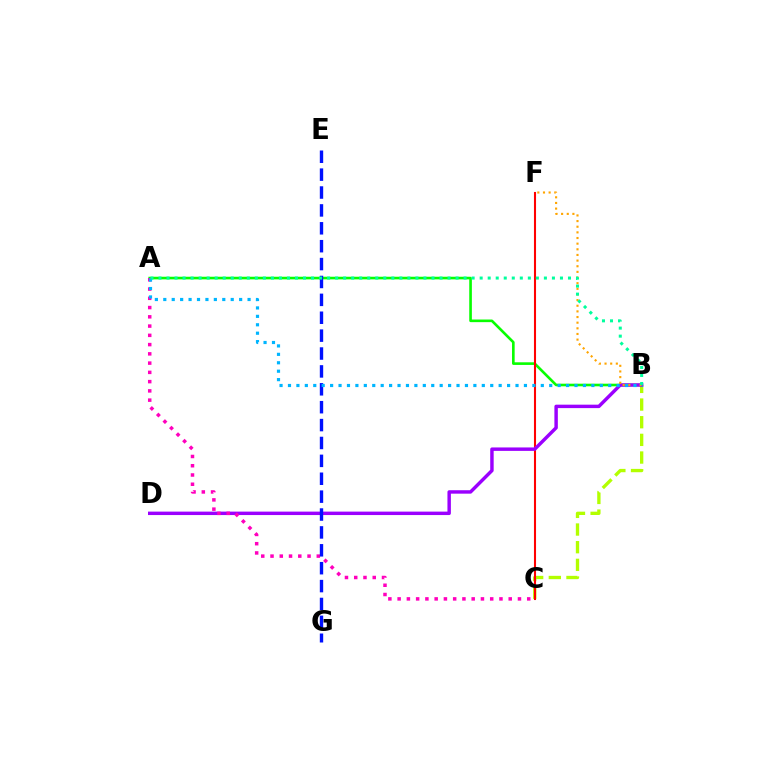{('B', 'C'): [{'color': '#b3ff00', 'line_style': 'dashed', 'thickness': 2.4}], ('A', 'B'): [{'color': '#08ff00', 'line_style': 'solid', 'thickness': 1.89}, {'color': '#00b5ff', 'line_style': 'dotted', 'thickness': 2.29}, {'color': '#00ff9d', 'line_style': 'dotted', 'thickness': 2.18}], ('C', 'F'): [{'color': '#ff0000', 'line_style': 'solid', 'thickness': 1.5}], ('B', 'D'): [{'color': '#9b00ff', 'line_style': 'solid', 'thickness': 2.48}], ('A', 'C'): [{'color': '#ff00bd', 'line_style': 'dotted', 'thickness': 2.52}], ('E', 'G'): [{'color': '#0010ff', 'line_style': 'dashed', 'thickness': 2.43}], ('B', 'F'): [{'color': '#ffa500', 'line_style': 'dotted', 'thickness': 1.53}]}